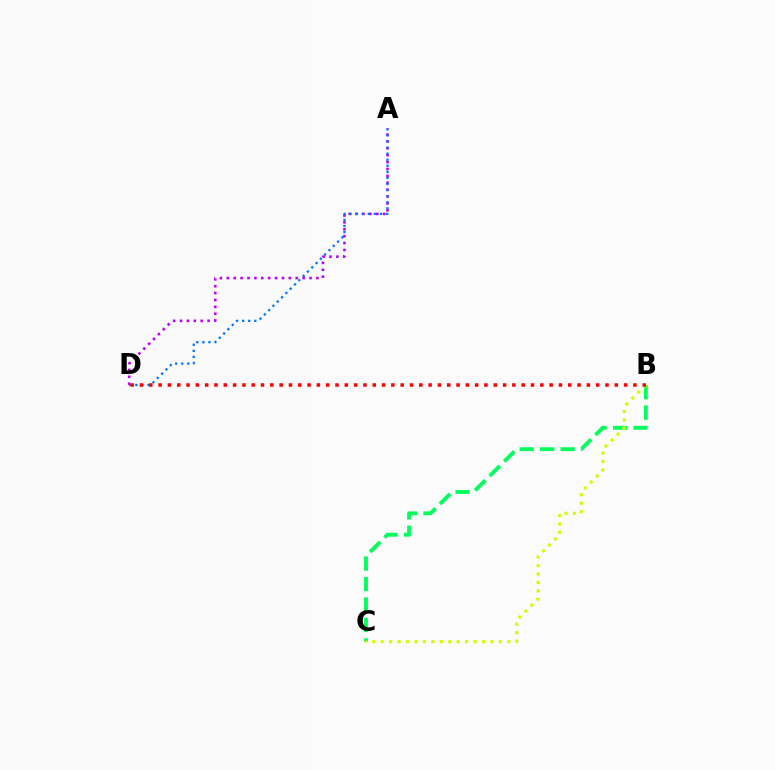{('A', 'D'): [{'color': '#b900ff', 'line_style': 'dotted', 'thickness': 1.87}, {'color': '#0074ff', 'line_style': 'dotted', 'thickness': 1.65}], ('B', 'C'): [{'color': '#00ff5c', 'line_style': 'dashed', 'thickness': 2.78}, {'color': '#d1ff00', 'line_style': 'dotted', 'thickness': 2.29}], ('B', 'D'): [{'color': '#ff0000', 'line_style': 'dotted', 'thickness': 2.53}]}